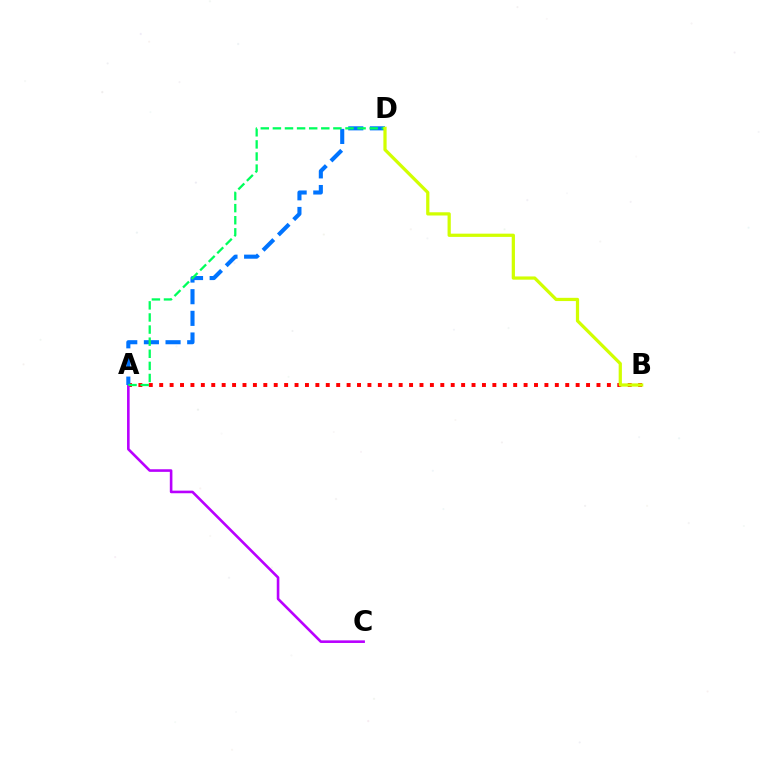{('A', 'B'): [{'color': '#ff0000', 'line_style': 'dotted', 'thickness': 2.83}], ('A', 'C'): [{'color': '#b900ff', 'line_style': 'solid', 'thickness': 1.88}], ('A', 'D'): [{'color': '#0074ff', 'line_style': 'dashed', 'thickness': 2.94}, {'color': '#00ff5c', 'line_style': 'dashed', 'thickness': 1.64}], ('B', 'D'): [{'color': '#d1ff00', 'line_style': 'solid', 'thickness': 2.33}]}